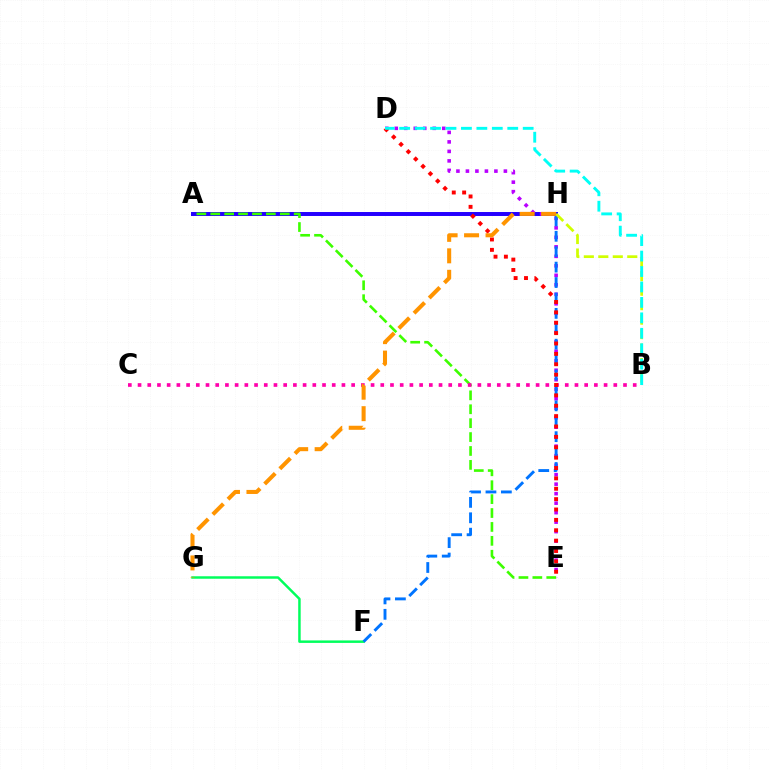{('A', 'H'): [{'color': '#2500ff', 'line_style': 'solid', 'thickness': 2.85}], ('F', 'G'): [{'color': '#00ff5c', 'line_style': 'solid', 'thickness': 1.79}], ('D', 'E'): [{'color': '#b900ff', 'line_style': 'dotted', 'thickness': 2.58}, {'color': '#ff0000', 'line_style': 'dotted', 'thickness': 2.82}], ('F', 'H'): [{'color': '#0074ff', 'line_style': 'dashed', 'thickness': 2.09}], ('A', 'E'): [{'color': '#3dff00', 'line_style': 'dashed', 'thickness': 1.89}], ('B', 'H'): [{'color': '#d1ff00', 'line_style': 'dashed', 'thickness': 1.97}], ('B', 'C'): [{'color': '#ff00ac', 'line_style': 'dotted', 'thickness': 2.64}], ('B', 'D'): [{'color': '#00fff6', 'line_style': 'dashed', 'thickness': 2.1}], ('G', 'H'): [{'color': '#ff9400', 'line_style': 'dashed', 'thickness': 2.92}]}